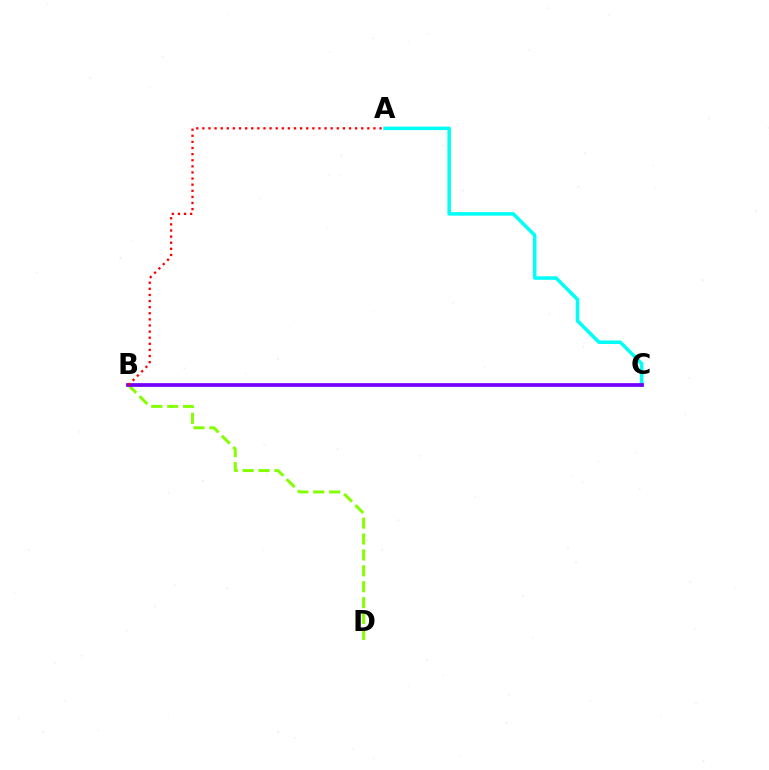{('B', 'D'): [{'color': '#84ff00', 'line_style': 'dashed', 'thickness': 2.16}], ('A', 'C'): [{'color': '#00fff6', 'line_style': 'solid', 'thickness': 2.53}], ('B', 'C'): [{'color': '#7200ff', 'line_style': 'solid', 'thickness': 2.69}], ('A', 'B'): [{'color': '#ff0000', 'line_style': 'dotted', 'thickness': 1.66}]}